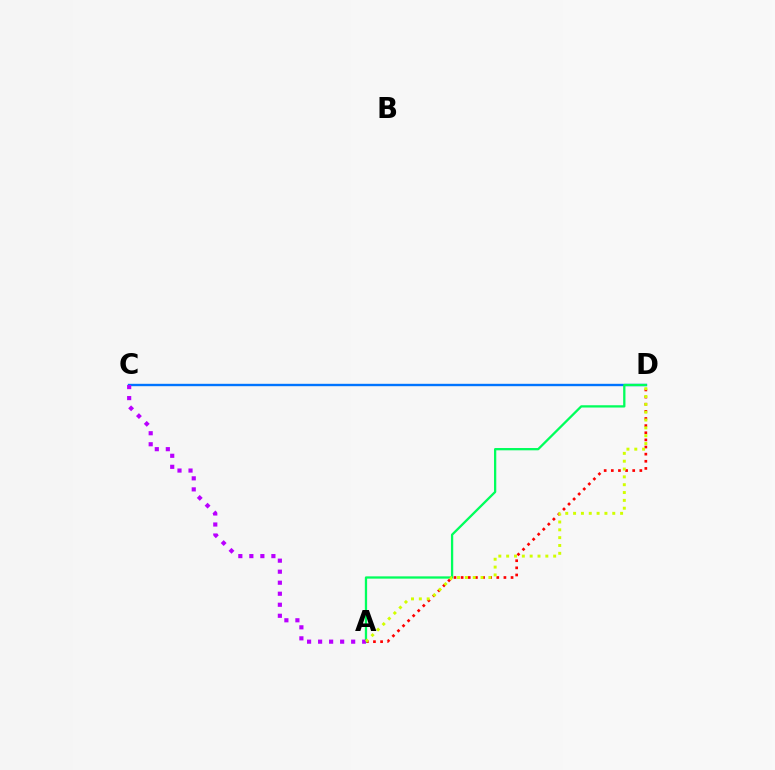{('A', 'D'): [{'color': '#ff0000', 'line_style': 'dotted', 'thickness': 1.94}, {'color': '#00ff5c', 'line_style': 'solid', 'thickness': 1.65}, {'color': '#d1ff00', 'line_style': 'dotted', 'thickness': 2.13}], ('C', 'D'): [{'color': '#0074ff', 'line_style': 'solid', 'thickness': 1.71}], ('A', 'C'): [{'color': '#b900ff', 'line_style': 'dotted', 'thickness': 2.99}]}